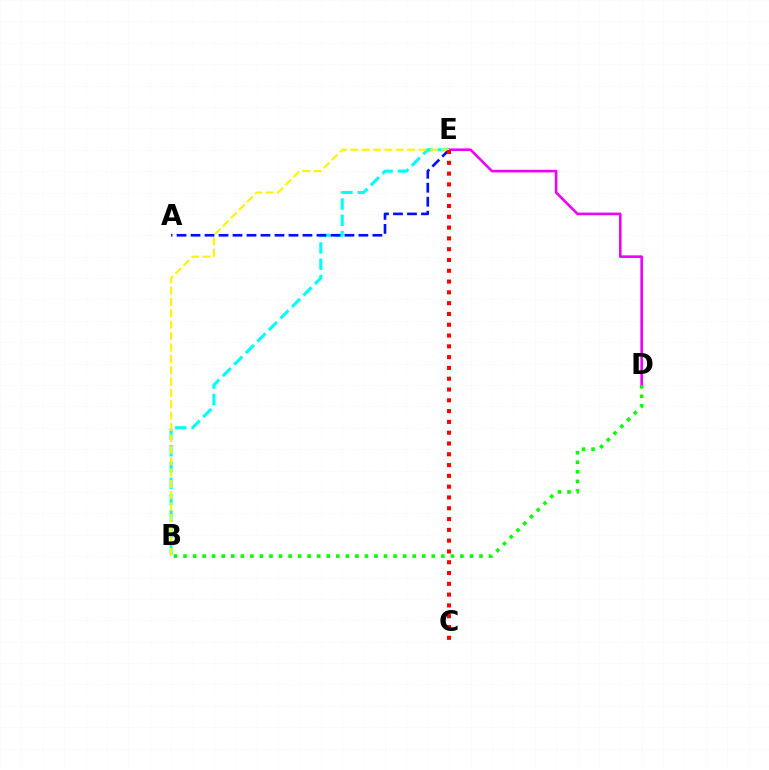{('B', 'E'): [{'color': '#00fff6', 'line_style': 'dashed', 'thickness': 2.22}, {'color': '#fcf500', 'line_style': 'dashed', 'thickness': 1.54}], ('A', 'E'): [{'color': '#0010ff', 'line_style': 'dashed', 'thickness': 1.9}], ('D', 'E'): [{'color': '#ee00ff', 'line_style': 'solid', 'thickness': 1.88}], ('C', 'E'): [{'color': '#ff0000', 'line_style': 'dotted', 'thickness': 2.93}], ('B', 'D'): [{'color': '#08ff00', 'line_style': 'dotted', 'thickness': 2.59}]}